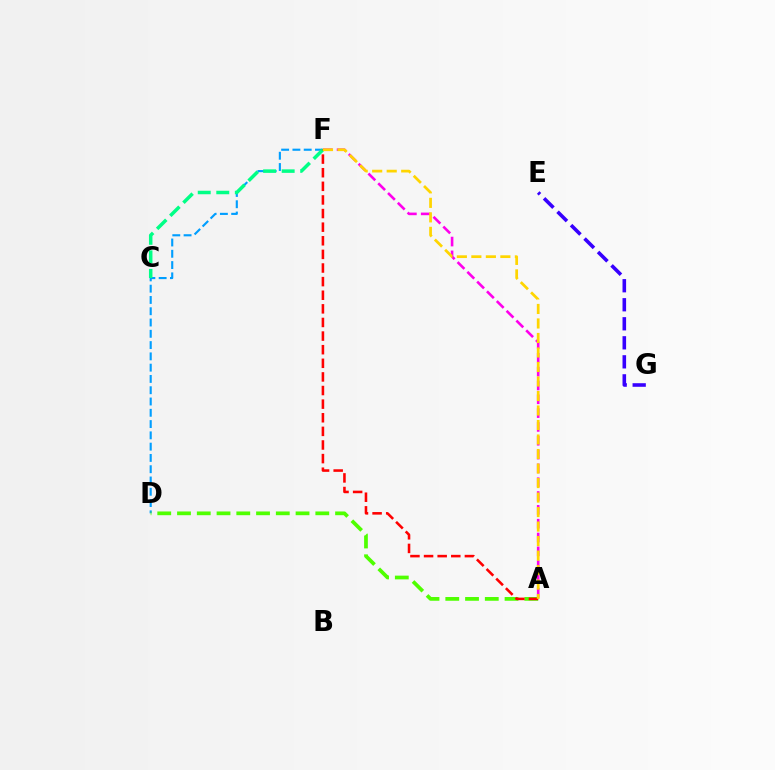{('A', 'F'): [{'color': '#ff00ed', 'line_style': 'dashed', 'thickness': 1.88}, {'color': '#ff0000', 'line_style': 'dashed', 'thickness': 1.85}, {'color': '#ffd500', 'line_style': 'dashed', 'thickness': 1.97}], ('D', 'F'): [{'color': '#009eff', 'line_style': 'dashed', 'thickness': 1.53}], ('C', 'F'): [{'color': '#00ff86', 'line_style': 'dashed', 'thickness': 2.52}], ('A', 'D'): [{'color': '#4fff00', 'line_style': 'dashed', 'thickness': 2.68}], ('E', 'G'): [{'color': '#3700ff', 'line_style': 'dashed', 'thickness': 2.58}]}